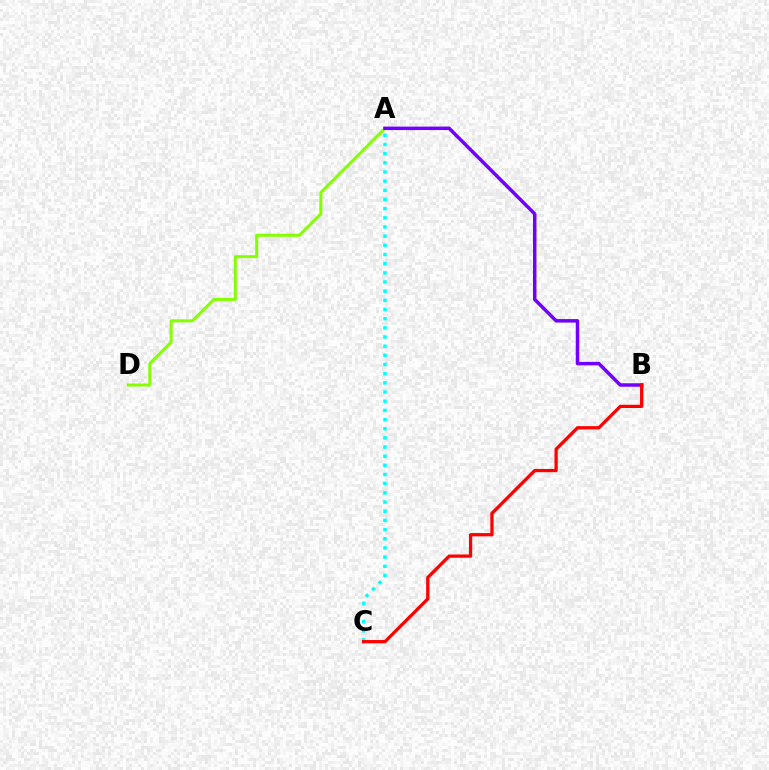{('A', 'D'): [{'color': '#84ff00', 'line_style': 'solid', 'thickness': 2.14}], ('A', 'B'): [{'color': '#7200ff', 'line_style': 'solid', 'thickness': 2.51}], ('A', 'C'): [{'color': '#00fff6', 'line_style': 'dotted', 'thickness': 2.49}], ('B', 'C'): [{'color': '#ff0000', 'line_style': 'solid', 'thickness': 2.35}]}